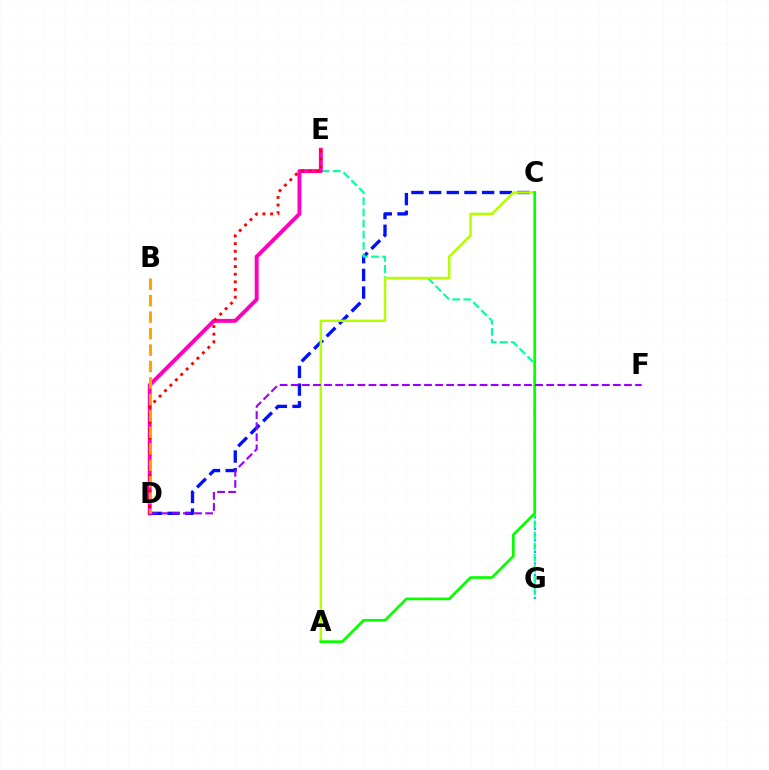{('C', 'G'): [{'color': '#00b5ff', 'line_style': 'dotted', 'thickness': 1.56}], ('C', 'D'): [{'color': '#0010ff', 'line_style': 'dashed', 'thickness': 2.4}], ('E', 'G'): [{'color': '#00ff9d', 'line_style': 'dashed', 'thickness': 1.51}], ('A', 'C'): [{'color': '#b3ff00', 'line_style': 'solid', 'thickness': 1.8}, {'color': '#08ff00', 'line_style': 'solid', 'thickness': 1.93}], ('D', 'E'): [{'color': '#ff00bd', 'line_style': 'solid', 'thickness': 2.83}, {'color': '#ff0000', 'line_style': 'dotted', 'thickness': 2.08}], ('D', 'F'): [{'color': '#9b00ff', 'line_style': 'dashed', 'thickness': 1.51}], ('B', 'D'): [{'color': '#ffa500', 'line_style': 'dashed', 'thickness': 2.24}]}